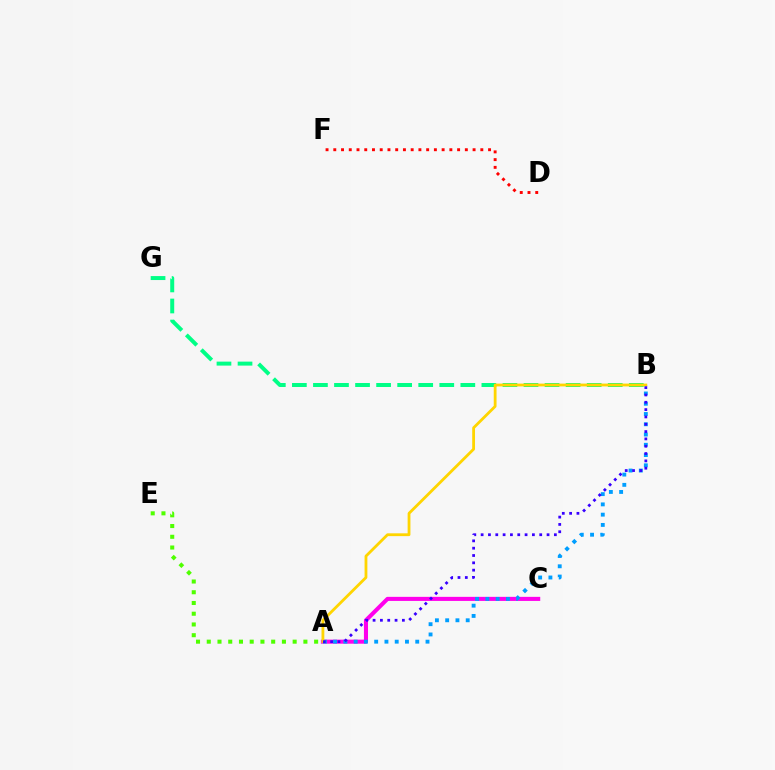{('A', 'C'): [{'color': '#ff00ed', 'line_style': 'solid', 'thickness': 2.93}], ('A', 'E'): [{'color': '#4fff00', 'line_style': 'dotted', 'thickness': 2.92}], ('A', 'B'): [{'color': '#009eff', 'line_style': 'dotted', 'thickness': 2.79}, {'color': '#ffd500', 'line_style': 'solid', 'thickness': 2.02}, {'color': '#3700ff', 'line_style': 'dotted', 'thickness': 1.99}], ('B', 'G'): [{'color': '#00ff86', 'line_style': 'dashed', 'thickness': 2.86}], ('D', 'F'): [{'color': '#ff0000', 'line_style': 'dotted', 'thickness': 2.1}]}